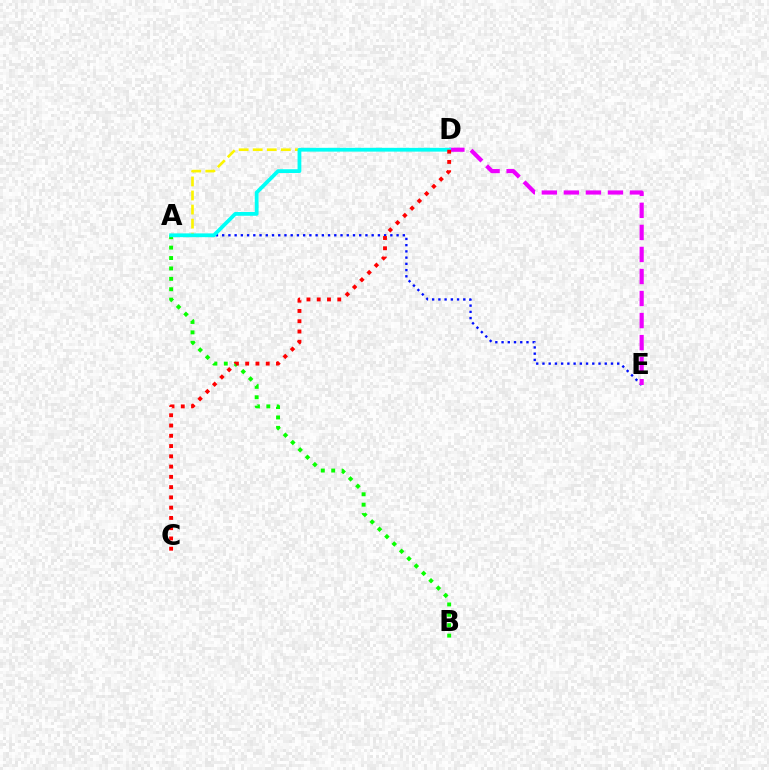{('A', 'E'): [{'color': '#0010ff', 'line_style': 'dotted', 'thickness': 1.69}], ('D', 'E'): [{'color': '#ee00ff', 'line_style': 'dashed', 'thickness': 2.99}], ('A', 'D'): [{'color': '#fcf500', 'line_style': 'dashed', 'thickness': 1.91}, {'color': '#00fff6', 'line_style': 'solid', 'thickness': 2.72}], ('A', 'B'): [{'color': '#08ff00', 'line_style': 'dotted', 'thickness': 2.83}], ('C', 'D'): [{'color': '#ff0000', 'line_style': 'dotted', 'thickness': 2.79}]}